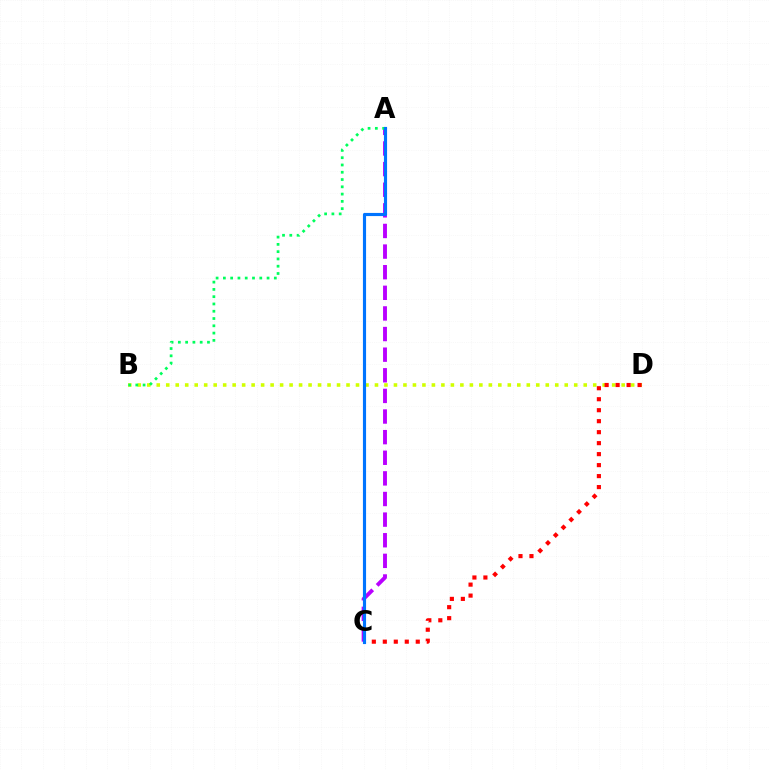{('A', 'C'): [{'color': '#b900ff', 'line_style': 'dashed', 'thickness': 2.8}, {'color': '#0074ff', 'line_style': 'solid', 'thickness': 2.26}], ('B', 'D'): [{'color': '#d1ff00', 'line_style': 'dotted', 'thickness': 2.58}], ('A', 'B'): [{'color': '#00ff5c', 'line_style': 'dotted', 'thickness': 1.98}], ('C', 'D'): [{'color': '#ff0000', 'line_style': 'dotted', 'thickness': 2.98}]}